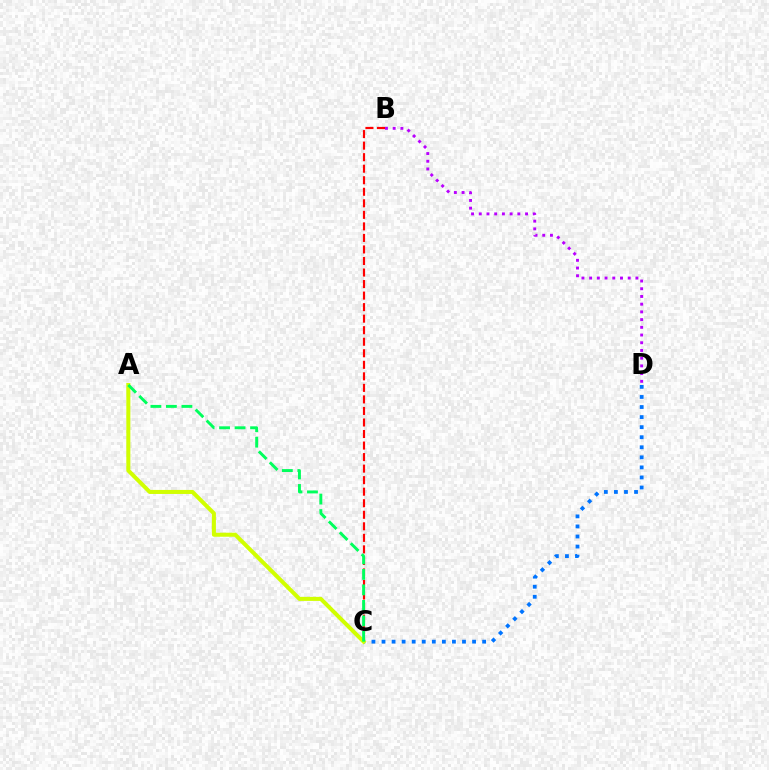{('B', 'C'): [{'color': '#ff0000', 'line_style': 'dashed', 'thickness': 1.57}], ('C', 'D'): [{'color': '#0074ff', 'line_style': 'dotted', 'thickness': 2.73}], ('A', 'C'): [{'color': '#d1ff00', 'line_style': 'solid', 'thickness': 2.9}, {'color': '#00ff5c', 'line_style': 'dashed', 'thickness': 2.11}], ('B', 'D'): [{'color': '#b900ff', 'line_style': 'dotted', 'thickness': 2.1}]}